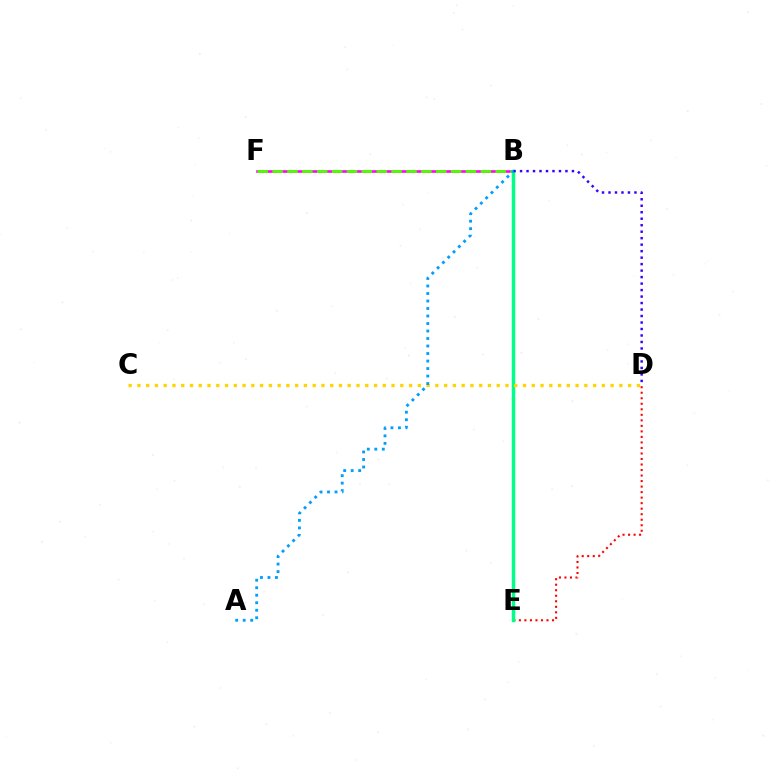{('D', 'E'): [{'color': '#ff0000', 'line_style': 'dotted', 'thickness': 1.5}], ('B', 'F'): [{'color': '#ff00ed', 'line_style': 'solid', 'thickness': 1.84}, {'color': '#4fff00', 'line_style': 'dashed', 'thickness': 2.02}], ('B', 'E'): [{'color': '#00ff86', 'line_style': 'solid', 'thickness': 2.51}], ('B', 'D'): [{'color': '#3700ff', 'line_style': 'dotted', 'thickness': 1.76}], ('C', 'D'): [{'color': '#ffd500', 'line_style': 'dotted', 'thickness': 2.38}], ('A', 'B'): [{'color': '#009eff', 'line_style': 'dotted', 'thickness': 2.04}]}